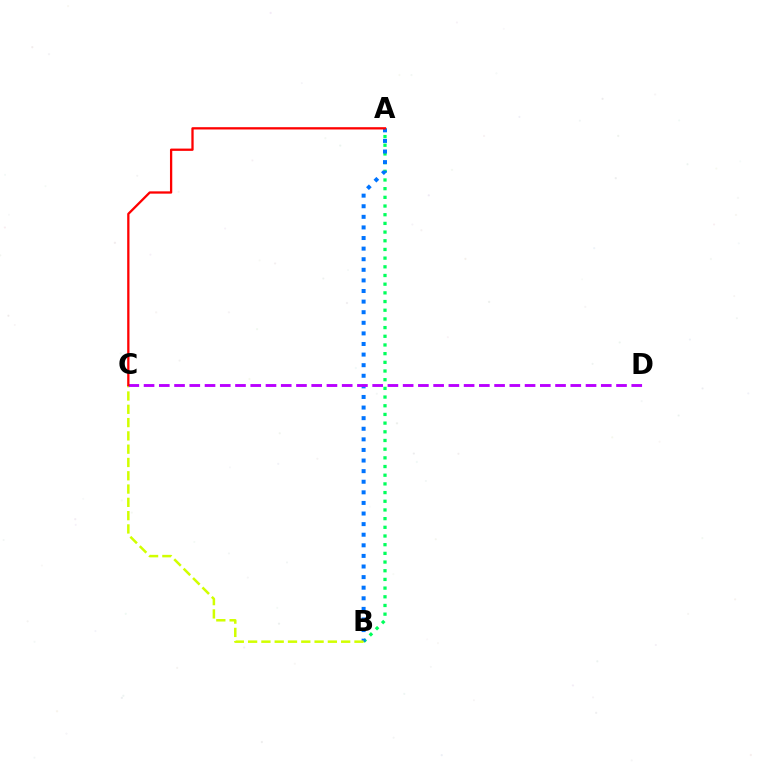{('A', 'B'): [{'color': '#00ff5c', 'line_style': 'dotted', 'thickness': 2.36}, {'color': '#0074ff', 'line_style': 'dotted', 'thickness': 2.88}], ('B', 'C'): [{'color': '#d1ff00', 'line_style': 'dashed', 'thickness': 1.81}], ('C', 'D'): [{'color': '#b900ff', 'line_style': 'dashed', 'thickness': 2.07}], ('A', 'C'): [{'color': '#ff0000', 'line_style': 'solid', 'thickness': 1.65}]}